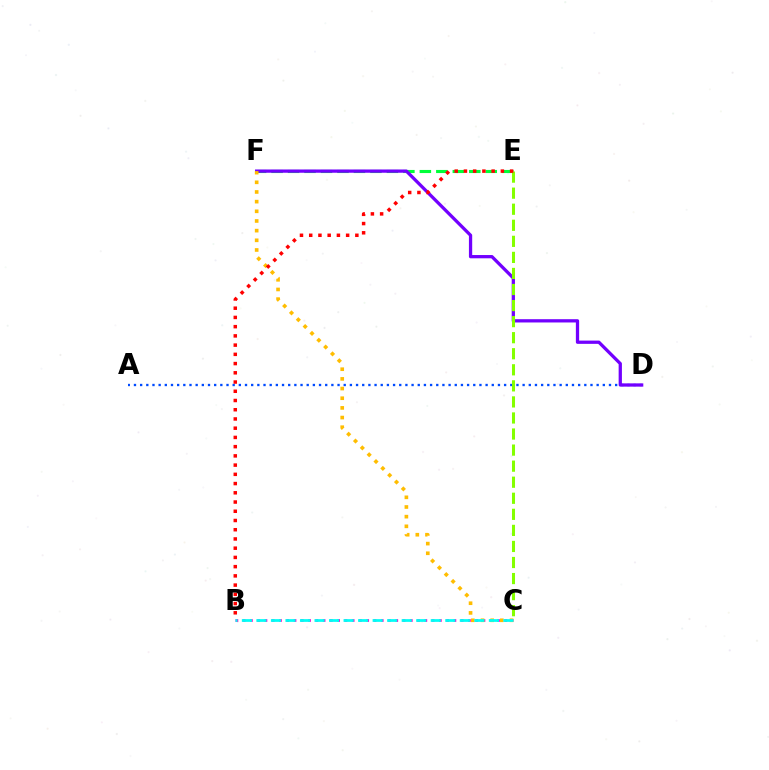{('E', 'F'): [{'color': '#00ff39', 'line_style': 'dashed', 'thickness': 2.24}], ('A', 'D'): [{'color': '#004bff', 'line_style': 'dotted', 'thickness': 1.68}], ('D', 'F'): [{'color': '#7200ff', 'line_style': 'solid', 'thickness': 2.36}], ('B', 'C'): [{'color': '#ff00cf', 'line_style': 'dotted', 'thickness': 1.97}, {'color': '#00fff6', 'line_style': 'dashed', 'thickness': 1.97}], ('C', 'F'): [{'color': '#ffbd00', 'line_style': 'dotted', 'thickness': 2.63}], ('C', 'E'): [{'color': '#84ff00', 'line_style': 'dashed', 'thickness': 2.18}], ('B', 'E'): [{'color': '#ff0000', 'line_style': 'dotted', 'thickness': 2.51}]}